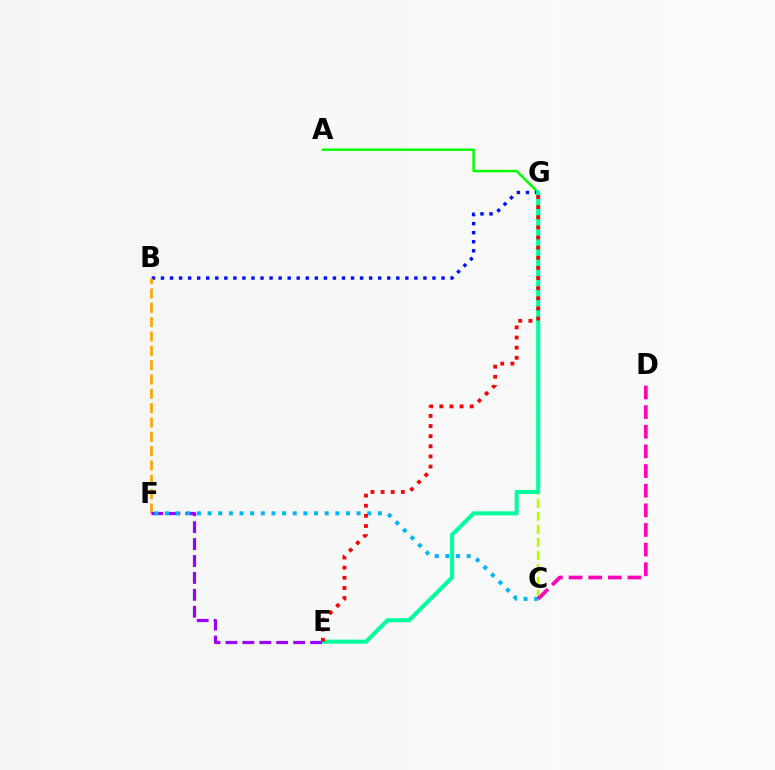{('A', 'G'): [{'color': '#08ff00', 'line_style': 'solid', 'thickness': 1.79}], ('B', 'G'): [{'color': '#0010ff', 'line_style': 'dotted', 'thickness': 2.46}], ('B', 'F'): [{'color': '#ffa500', 'line_style': 'dashed', 'thickness': 1.95}], ('C', 'G'): [{'color': '#b3ff00', 'line_style': 'dashed', 'thickness': 1.77}], ('E', 'G'): [{'color': '#00ff9d', 'line_style': 'solid', 'thickness': 2.92}, {'color': '#ff0000', 'line_style': 'dotted', 'thickness': 2.75}], ('E', 'F'): [{'color': '#9b00ff', 'line_style': 'dashed', 'thickness': 2.3}], ('C', 'F'): [{'color': '#00b5ff', 'line_style': 'dotted', 'thickness': 2.89}], ('C', 'D'): [{'color': '#ff00bd', 'line_style': 'dashed', 'thickness': 2.67}]}